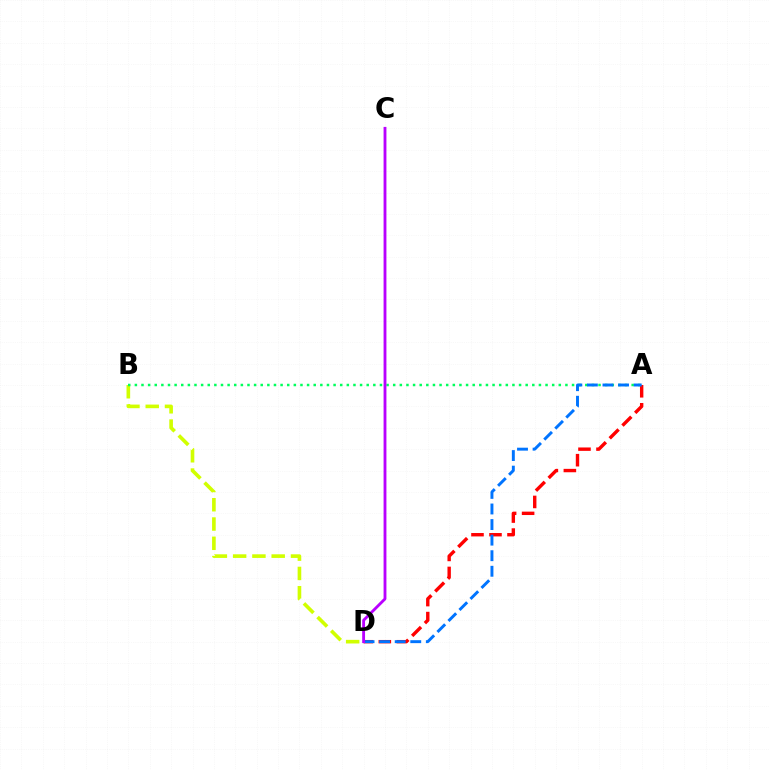{('A', 'D'): [{'color': '#ff0000', 'line_style': 'dashed', 'thickness': 2.45}, {'color': '#0074ff', 'line_style': 'dashed', 'thickness': 2.12}], ('B', 'D'): [{'color': '#d1ff00', 'line_style': 'dashed', 'thickness': 2.62}], ('A', 'B'): [{'color': '#00ff5c', 'line_style': 'dotted', 'thickness': 1.8}], ('C', 'D'): [{'color': '#b900ff', 'line_style': 'solid', 'thickness': 2.05}]}